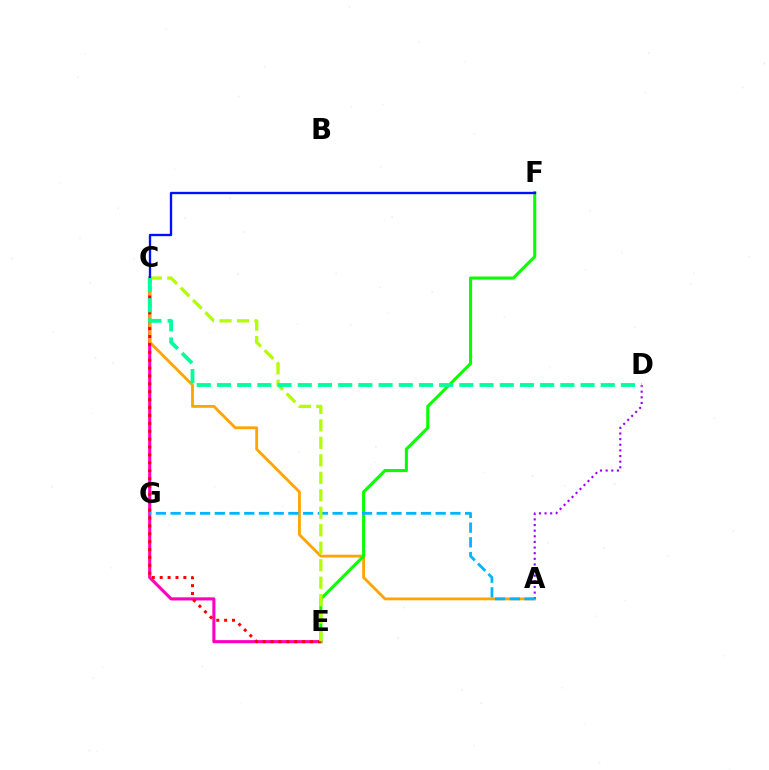{('C', 'E'): [{'color': '#ff00bd', 'line_style': 'solid', 'thickness': 2.24}, {'color': '#ff0000', 'line_style': 'dotted', 'thickness': 2.14}, {'color': '#b3ff00', 'line_style': 'dashed', 'thickness': 2.37}], ('A', 'C'): [{'color': '#ffa500', 'line_style': 'solid', 'thickness': 2.03}], ('E', 'F'): [{'color': '#08ff00', 'line_style': 'solid', 'thickness': 2.21}], ('A', 'D'): [{'color': '#9b00ff', 'line_style': 'dotted', 'thickness': 1.53}], ('A', 'G'): [{'color': '#00b5ff', 'line_style': 'dashed', 'thickness': 2.0}], ('C', 'F'): [{'color': '#0010ff', 'line_style': 'solid', 'thickness': 1.68}], ('C', 'D'): [{'color': '#00ff9d', 'line_style': 'dashed', 'thickness': 2.74}]}